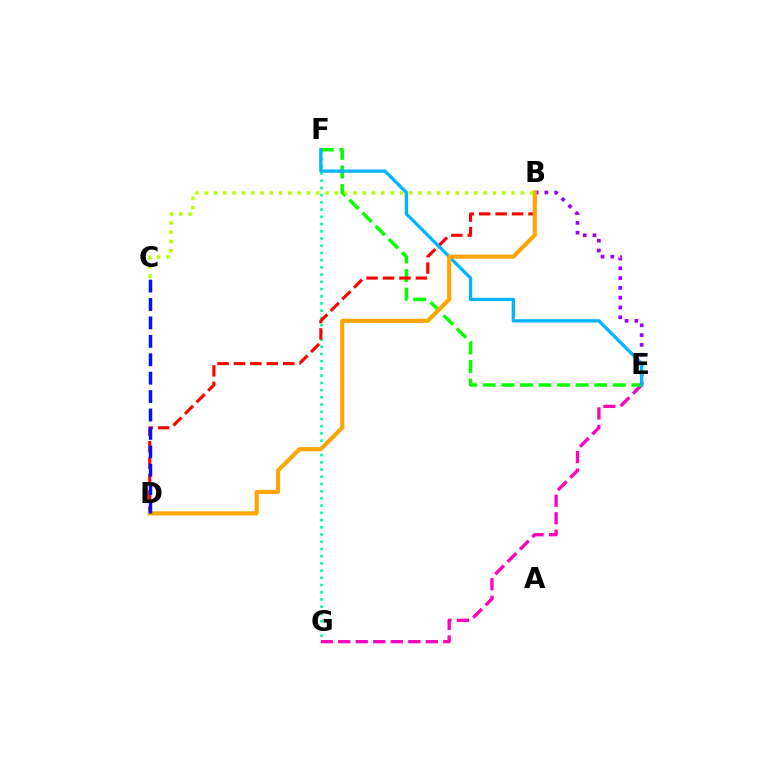{('F', 'G'): [{'color': '#00ff9d', 'line_style': 'dotted', 'thickness': 1.96}], ('E', 'G'): [{'color': '#ff00bd', 'line_style': 'dashed', 'thickness': 2.38}], ('E', 'F'): [{'color': '#08ff00', 'line_style': 'dashed', 'thickness': 2.52}, {'color': '#00b5ff', 'line_style': 'solid', 'thickness': 2.37}], ('B', 'D'): [{'color': '#ff0000', 'line_style': 'dashed', 'thickness': 2.23}, {'color': '#ffa500', 'line_style': 'solid', 'thickness': 2.97}], ('B', 'E'): [{'color': '#9b00ff', 'line_style': 'dotted', 'thickness': 2.66}], ('B', 'C'): [{'color': '#b3ff00', 'line_style': 'dotted', 'thickness': 2.53}], ('C', 'D'): [{'color': '#0010ff', 'line_style': 'dashed', 'thickness': 2.5}]}